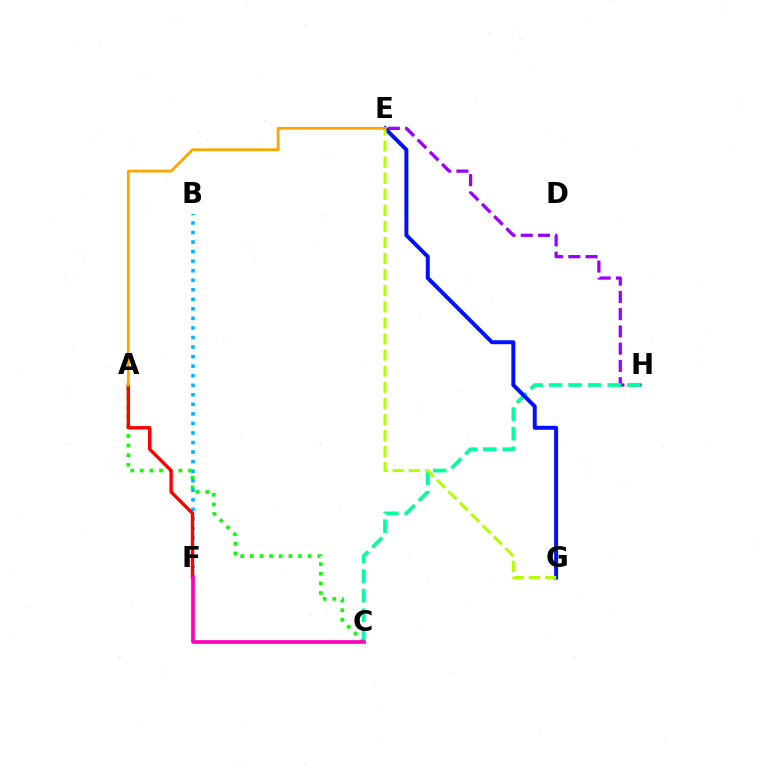{('E', 'H'): [{'color': '#9b00ff', 'line_style': 'dashed', 'thickness': 2.34}], ('A', 'C'): [{'color': '#08ff00', 'line_style': 'dotted', 'thickness': 2.62}], ('C', 'H'): [{'color': '#00ff9d', 'line_style': 'dashed', 'thickness': 2.66}], ('E', 'G'): [{'color': '#0010ff', 'line_style': 'solid', 'thickness': 2.85}, {'color': '#b3ff00', 'line_style': 'dashed', 'thickness': 2.19}], ('B', 'F'): [{'color': '#00b5ff', 'line_style': 'dotted', 'thickness': 2.59}], ('A', 'F'): [{'color': '#ff0000', 'line_style': 'solid', 'thickness': 2.45}], ('C', 'F'): [{'color': '#ff00bd', 'line_style': 'solid', 'thickness': 2.65}], ('A', 'E'): [{'color': '#ffa500', 'line_style': 'solid', 'thickness': 1.99}]}